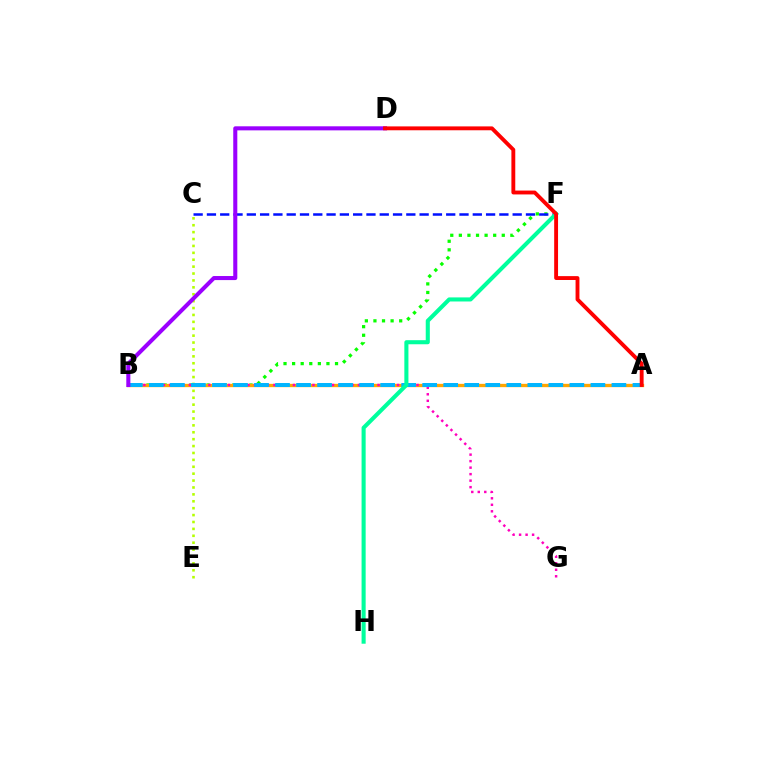{('B', 'F'): [{'color': '#08ff00', 'line_style': 'dotted', 'thickness': 2.33}], ('A', 'B'): [{'color': '#ffa500', 'line_style': 'solid', 'thickness': 2.4}, {'color': '#00b5ff', 'line_style': 'dashed', 'thickness': 2.86}], ('C', 'F'): [{'color': '#0010ff', 'line_style': 'dashed', 'thickness': 1.81}], ('B', 'G'): [{'color': '#ff00bd', 'line_style': 'dotted', 'thickness': 1.77}], ('C', 'E'): [{'color': '#b3ff00', 'line_style': 'dotted', 'thickness': 1.88}], ('F', 'H'): [{'color': '#00ff9d', 'line_style': 'solid', 'thickness': 2.94}], ('B', 'D'): [{'color': '#9b00ff', 'line_style': 'solid', 'thickness': 2.92}], ('A', 'D'): [{'color': '#ff0000', 'line_style': 'solid', 'thickness': 2.79}]}